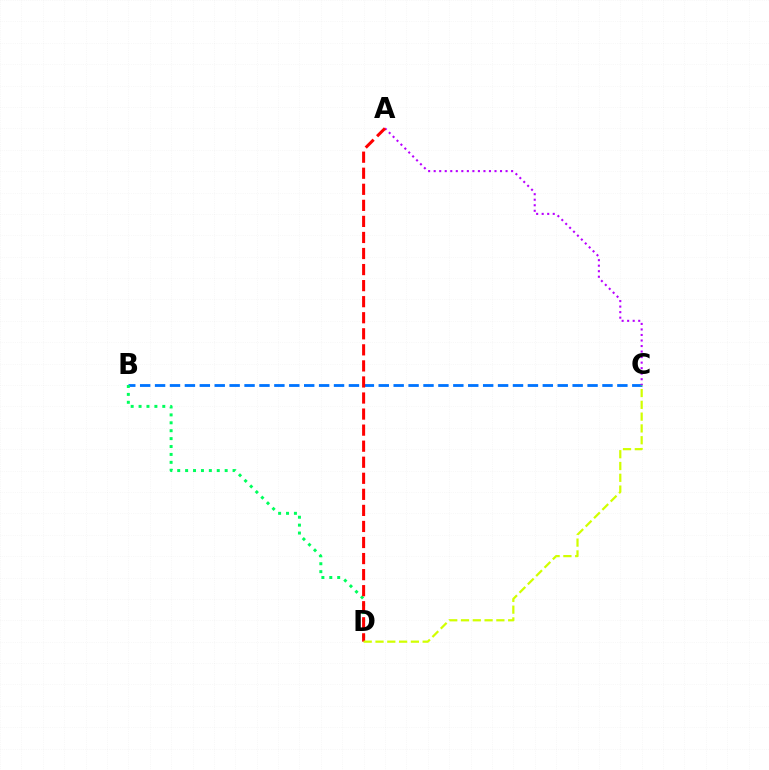{('B', 'C'): [{'color': '#0074ff', 'line_style': 'dashed', 'thickness': 2.03}], ('B', 'D'): [{'color': '#00ff5c', 'line_style': 'dotted', 'thickness': 2.15}], ('A', 'C'): [{'color': '#b900ff', 'line_style': 'dotted', 'thickness': 1.5}], ('A', 'D'): [{'color': '#ff0000', 'line_style': 'dashed', 'thickness': 2.18}], ('C', 'D'): [{'color': '#d1ff00', 'line_style': 'dashed', 'thickness': 1.6}]}